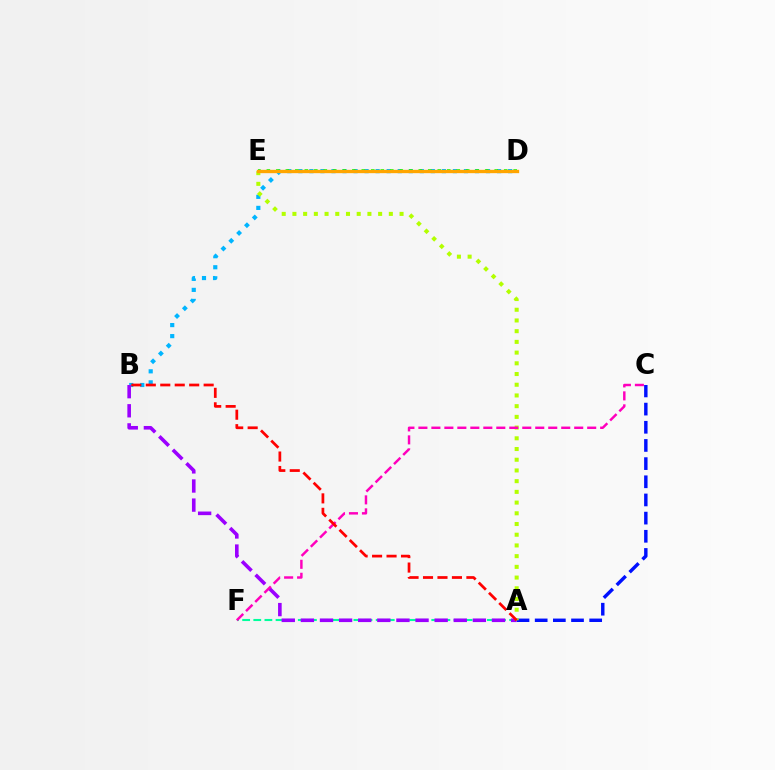{('A', 'C'): [{'color': '#0010ff', 'line_style': 'dashed', 'thickness': 2.47}], ('A', 'F'): [{'color': '#00ff9d', 'line_style': 'dashed', 'thickness': 1.51}], ('B', 'D'): [{'color': '#00b5ff', 'line_style': 'dotted', 'thickness': 3.0}], ('D', 'E'): [{'color': '#08ff00', 'line_style': 'dotted', 'thickness': 2.58}, {'color': '#ffa500', 'line_style': 'solid', 'thickness': 2.39}], ('A', 'B'): [{'color': '#9b00ff', 'line_style': 'dashed', 'thickness': 2.6}, {'color': '#ff0000', 'line_style': 'dashed', 'thickness': 1.96}], ('A', 'E'): [{'color': '#b3ff00', 'line_style': 'dotted', 'thickness': 2.91}], ('C', 'F'): [{'color': '#ff00bd', 'line_style': 'dashed', 'thickness': 1.76}]}